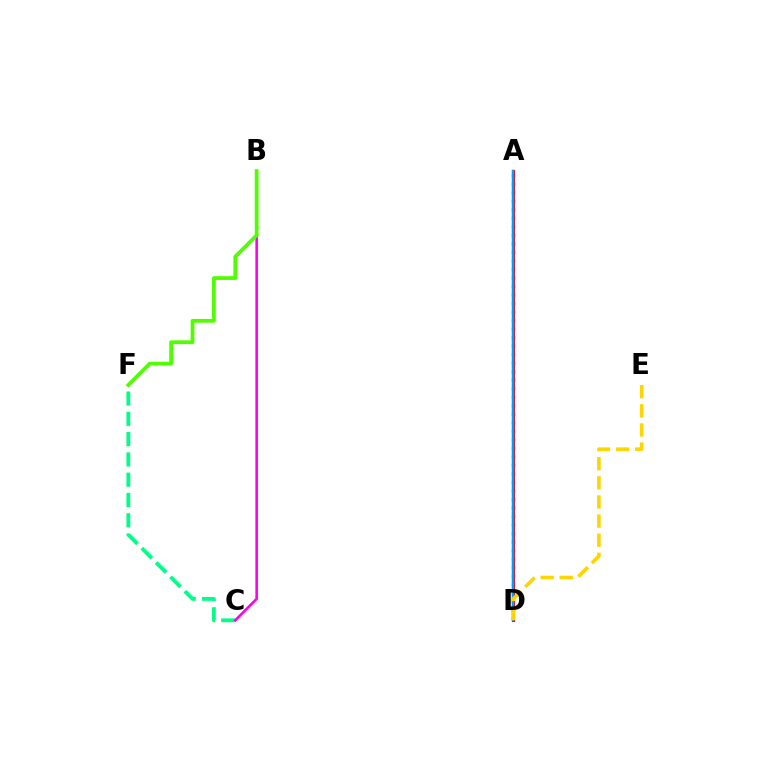{('C', 'F'): [{'color': '#00ff86', 'line_style': 'dashed', 'thickness': 2.76}], ('B', 'C'): [{'color': '#ff00ed', 'line_style': 'solid', 'thickness': 1.87}], ('A', 'D'): [{'color': '#3700ff', 'line_style': 'dotted', 'thickness': 2.32}, {'color': '#ff0000', 'line_style': 'solid', 'thickness': 2.23}, {'color': '#009eff', 'line_style': 'solid', 'thickness': 1.76}], ('B', 'F'): [{'color': '#4fff00', 'line_style': 'solid', 'thickness': 2.7}], ('D', 'E'): [{'color': '#ffd500', 'line_style': 'dashed', 'thickness': 2.6}]}